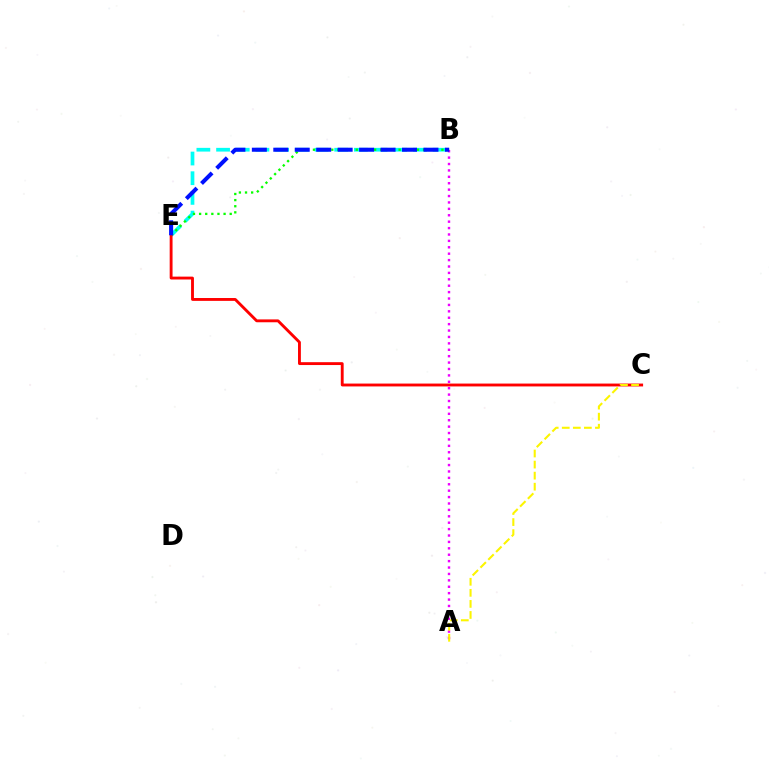{('B', 'E'): [{'color': '#00fff6', 'line_style': 'dashed', 'thickness': 2.67}, {'color': '#08ff00', 'line_style': 'dotted', 'thickness': 1.66}, {'color': '#0010ff', 'line_style': 'dashed', 'thickness': 2.91}], ('A', 'B'): [{'color': '#ee00ff', 'line_style': 'dotted', 'thickness': 1.74}], ('C', 'E'): [{'color': '#ff0000', 'line_style': 'solid', 'thickness': 2.06}], ('A', 'C'): [{'color': '#fcf500', 'line_style': 'dashed', 'thickness': 1.5}]}